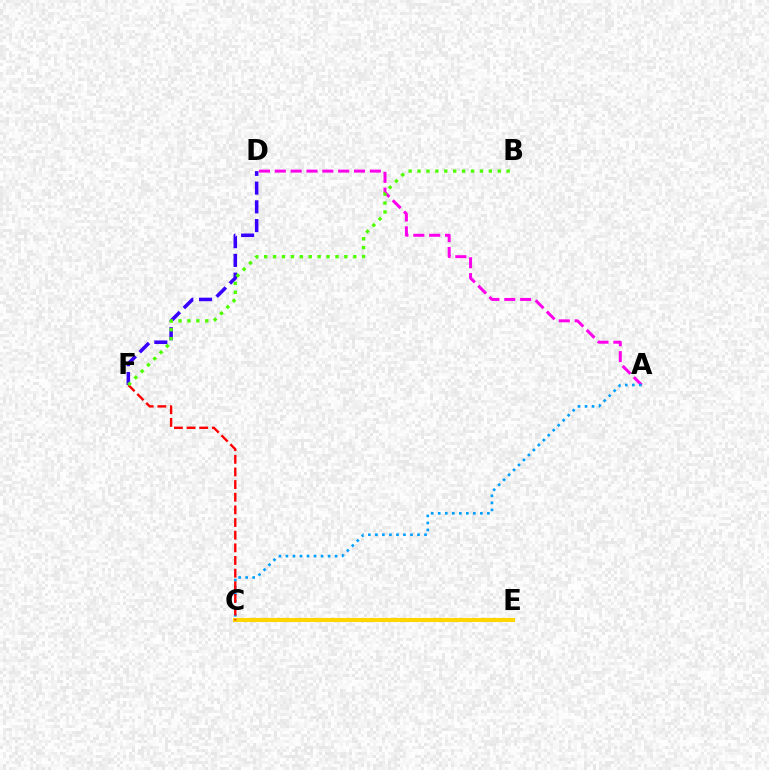{('D', 'F'): [{'color': '#3700ff', 'line_style': 'dashed', 'thickness': 2.55}], ('C', 'E'): [{'color': '#00ff86', 'line_style': 'dotted', 'thickness': 2.84}, {'color': '#ffd500', 'line_style': 'solid', 'thickness': 2.94}], ('A', 'D'): [{'color': '#ff00ed', 'line_style': 'dashed', 'thickness': 2.15}], ('A', 'C'): [{'color': '#009eff', 'line_style': 'dotted', 'thickness': 1.91}], ('C', 'F'): [{'color': '#ff0000', 'line_style': 'dashed', 'thickness': 1.72}], ('B', 'F'): [{'color': '#4fff00', 'line_style': 'dotted', 'thickness': 2.42}]}